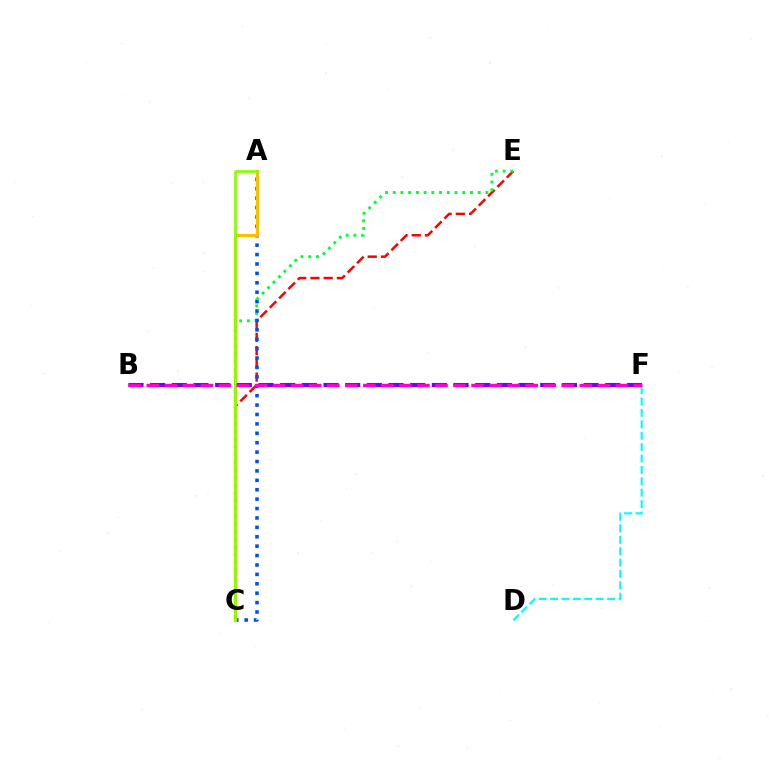{('C', 'E'): [{'color': '#ff0000', 'line_style': 'dashed', 'thickness': 1.8}, {'color': '#00ff39', 'line_style': 'dotted', 'thickness': 2.1}], ('A', 'C'): [{'color': '#004bff', 'line_style': 'dotted', 'thickness': 2.56}, {'color': '#ffbd00', 'line_style': 'solid', 'thickness': 2.23}, {'color': '#84ff00', 'line_style': 'solid', 'thickness': 1.93}], ('B', 'F'): [{'color': '#7200ff', 'line_style': 'dashed', 'thickness': 2.94}, {'color': '#ff00cf', 'line_style': 'dashed', 'thickness': 2.45}], ('D', 'F'): [{'color': '#00fff6', 'line_style': 'dashed', 'thickness': 1.55}]}